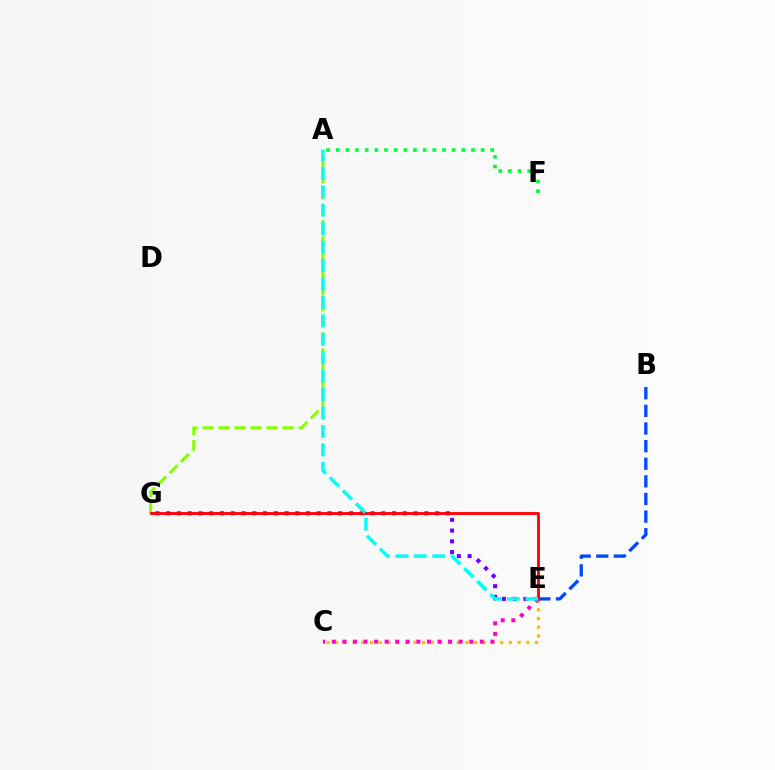{('C', 'E'): [{'color': '#ffbd00', 'line_style': 'dotted', 'thickness': 2.36}, {'color': '#ff00cf', 'line_style': 'dotted', 'thickness': 2.87}], ('E', 'G'): [{'color': '#7200ff', 'line_style': 'dotted', 'thickness': 2.92}, {'color': '#ff0000', 'line_style': 'solid', 'thickness': 2.04}], ('B', 'E'): [{'color': '#004bff', 'line_style': 'dashed', 'thickness': 2.39}], ('A', 'G'): [{'color': '#84ff00', 'line_style': 'dashed', 'thickness': 2.18}], ('A', 'F'): [{'color': '#00ff39', 'line_style': 'dotted', 'thickness': 2.62}], ('A', 'E'): [{'color': '#00fff6', 'line_style': 'dashed', 'thickness': 2.5}]}